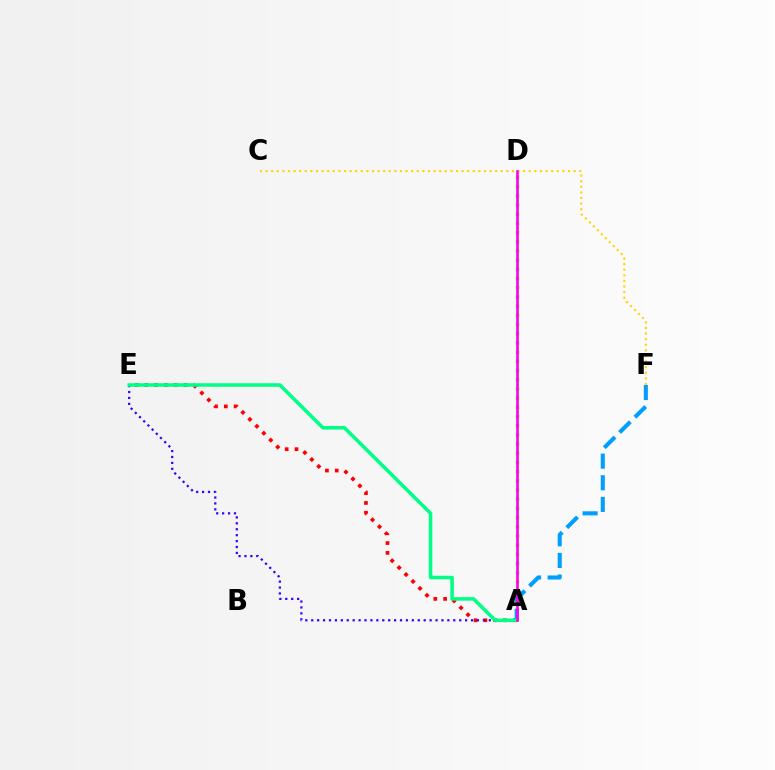{('C', 'F'): [{'color': '#ffd500', 'line_style': 'dotted', 'thickness': 1.52}], ('A', 'E'): [{'color': '#ff0000', 'line_style': 'dotted', 'thickness': 2.67}, {'color': '#3700ff', 'line_style': 'dotted', 'thickness': 1.61}, {'color': '#00ff86', 'line_style': 'solid', 'thickness': 2.55}], ('A', 'D'): [{'color': '#4fff00', 'line_style': 'dotted', 'thickness': 2.5}, {'color': '#ff00ed', 'line_style': 'solid', 'thickness': 1.89}], ('A', 'F'): [{'color': '#009eff', 'line_style': 'dashed', 'thickness': 2.94}]}